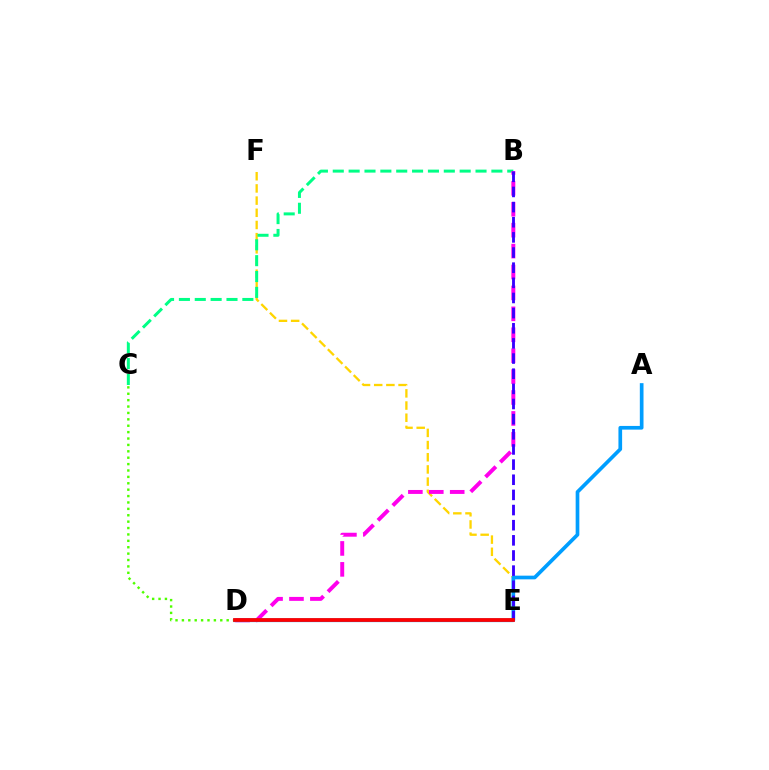{('E', 'F'): [{'color': '#ffd500', 'line_style': 'dashed', 'thickness': 1.65}], ('B', 'C'): [{'color': '#00ff86', 'line_style': 'dashed', 'thickness': 2.15}], ('B', 'D'): [{'color': '#ff00ed', 'line_style': 'dashed', 'thickness': 2.84}], ('C', 'D'): [{'color': '#4fff00', 'line_style': 'dotted', 'thickness': 1.74}], ('A', 'D'): [{'color': '#009eff', 'line_style': 'solid', 'thickness': 2.65}], ('B', 'E'): [{'color': '#3700ff', 'line_style': 'dashed', 'thickness': 2.06}], ('D', 'E'): [{'color': '#ff0000', 'line_style': 'solid', 'thickness': 2.71}]}